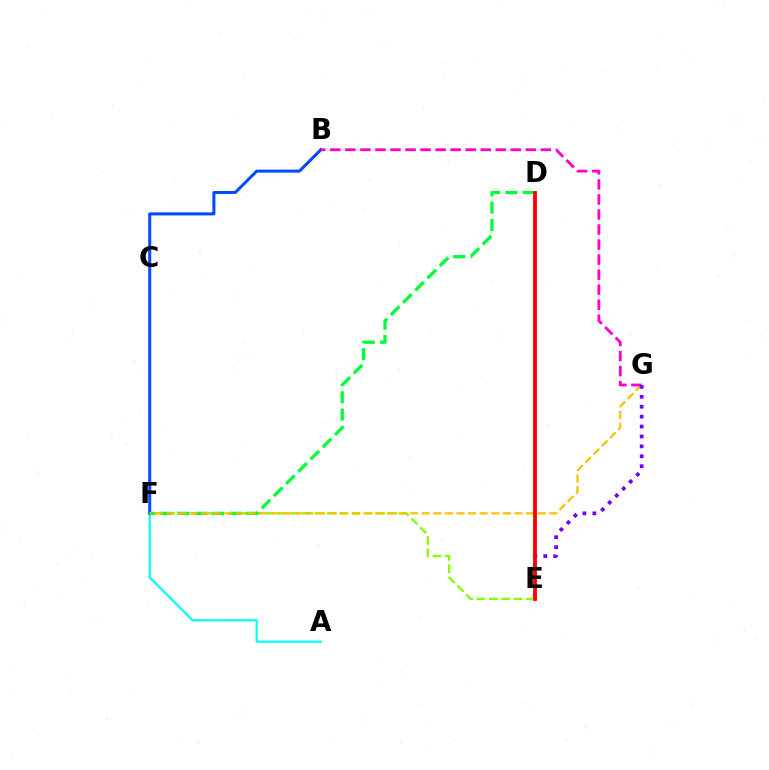{('E', 'F'): [{'color': '#84ff00', 'line_style': 'dashed', 'thickness': 1.68}], ('A', 'F'): [{'color': '#00fff6', 'line_style': 'solid', 'thickness': 1.58}], ('B', 'F'): [{'color': '#004bff', 'line_style': 'solid', 'thickness': 2.18}], ('D', 'F'): [{'color': '#00ff39', 'line_style': 'dashed', 'thickness': 2.35}], ('F', 'G'): [{'color': '#ffbd00', 'line_style': 'dashed', 'thickness': 1.58}], ('B', 'G'): [{'color': '#ff00cf', 'line_style': 'dashed', 'thickness': 2.04}], ('E', 'G'): [{'color': '#7200ff', 'line_style': 'dotted', 'thickness': 2.69}], ('D', 'E'): [{'color': '#ff0000', 'line_style': 'solid', 'thickness': 2.74}]}